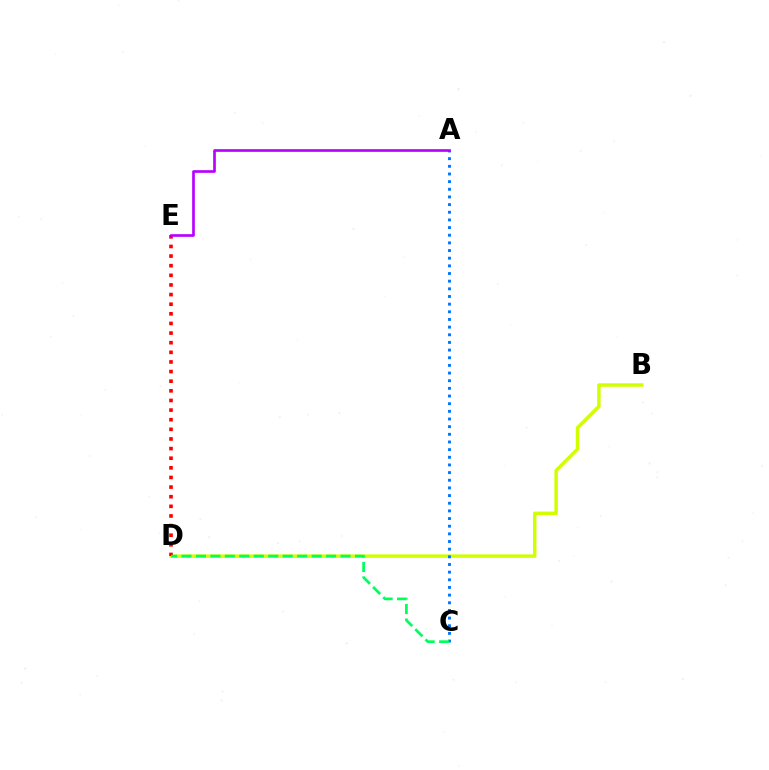{('B', 'D'): [{'color': '#d1ff00', 'line_style': 'solid', 'thickness': 2.5}], ('D', 'E'): [{'color': '#ff0000', 'line_style': 'dotted', 'thickness': 2.62}], ('A', 'C'): [{'color': '#0074ff', 'line_style': 'dotted', 'thickness': 2.08}], ('C', 'D'): [{'color': '#00ff5c', 'line_style': 'dashed', 'thickness': 1.96}], ('A', 'E'): [{'color': '#b900ff', 'line_style': 'solid', 'thickness': 1.92}]}